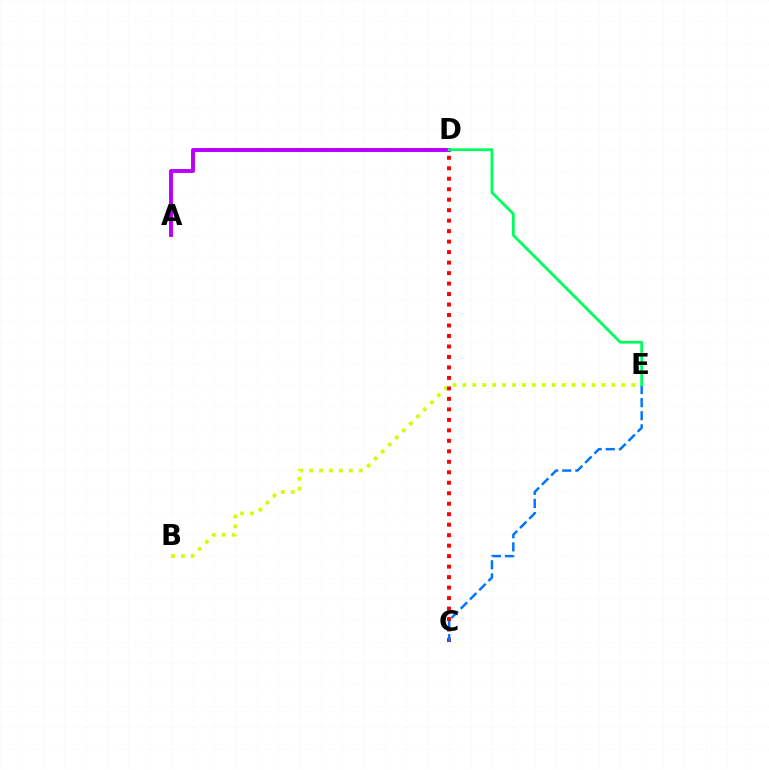{('A', 'D'): [{'color': '#b900ff', 'line_style': 'solid', 'thickness': 2.82}], ('B', 'E'): [{'color': '#d1ff00', 'line_style': 'dotted', 'thickness': 2.7}], ('C', 'D'): [{'color': '#ff0000', 'line_style': 'dotted', 'thickness': 2.85}], ('C', 'E'): [{'color': '#0074ff', 'line_style': 'dashed', 'thickness': 1.78}], ('D', 'E'): [{'color': '#00ff5c', 'line_style': 'solid', 'thickness': 2.01}]}